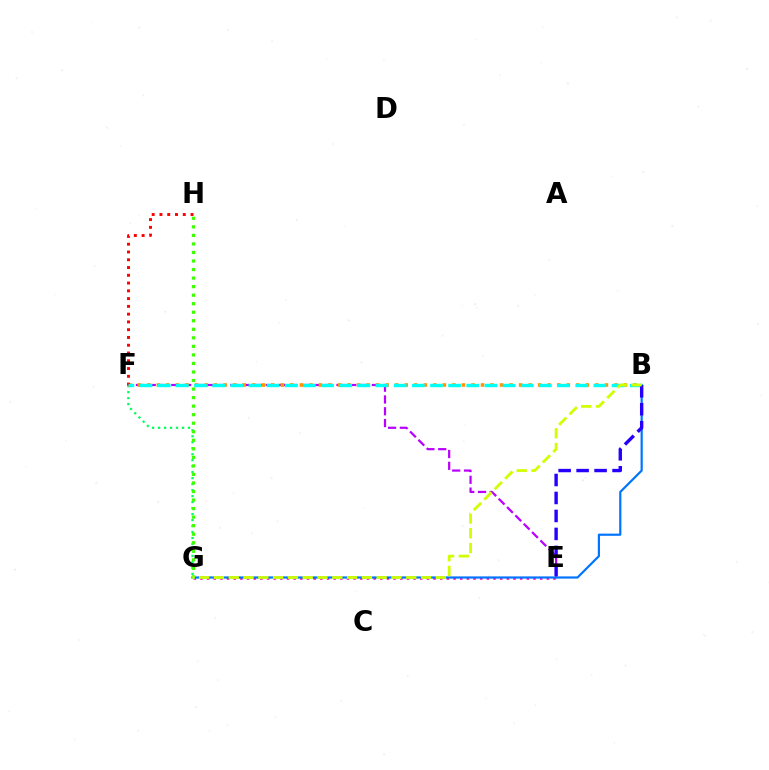{('E', 'F'): [{'color': '#b900ff', 'line_style': 'dashed', 'thickness': 1.6}], ('F', 'G'): [{'color': '#00ff5c', 'line_style': 'dotted', 'thickness': 1.63}], ('B', 'F'): [{'color': '#ff9400', 'line_style': 'dotted', 'thickness': 2.59}, {'color': '#00fff6', 'line_style': 'dashed', 'thickness': 2.47}], ('E', 'G'): [{'color': '#ff00ac', 'line_style': 'dotted', 'thickness': 1.81}], ('B', 'G'): [{'color': '#0074ff', 'line_style': 'solid', 'thickness': 1.58}, {'color': '#d1ff00', 'line_style': 'dashed', 'thickness': 2.01}], ('F', 'H'): [{'color': '#ff0000', 'line_style': 'dotted', 'thickness': 2.11}], ('G', 'H'): [{'color': '#3dff00', 'line_style': 'dotted', 'thickness': 2.32}], ('B', 'E'): [{'color': '#2500ff', 'line_style': 'dashed', 'thickness': 2.44}]}